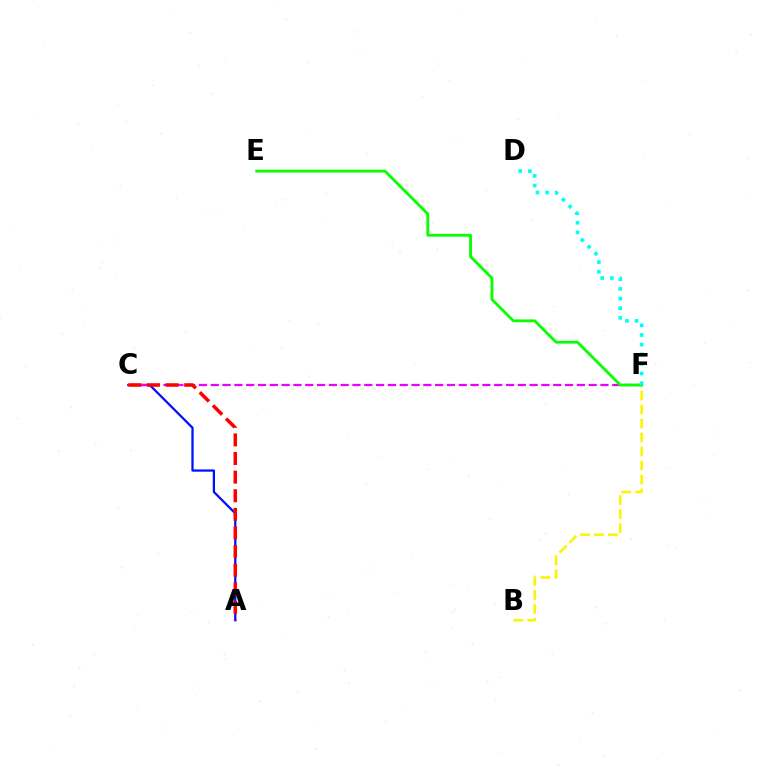{('A', 'C'): [{'color': '#0010ff', 'line_style': 'solid', 'thickness': 1.63}, {'color': '#ff0000', 'line_style': 'dashed', 'thickness': 2.53}], ('C', 'F'): [{'color': '#ee00ff', 'line_style': 'dashed', 'thickness': 1.6}], ('B', 'F'): [{'color': '#fcf500', 'line_style': 'dashed', 'thickness': 1.9}], ('E', 'F'): [{'color': '#08ff00', 'line_style': 'solid', 'thickness': 2.03}], ('D', 'F'): [{'color': '#00fff6', 'line_style': 'dotted', 'thickness': 2.62}]}